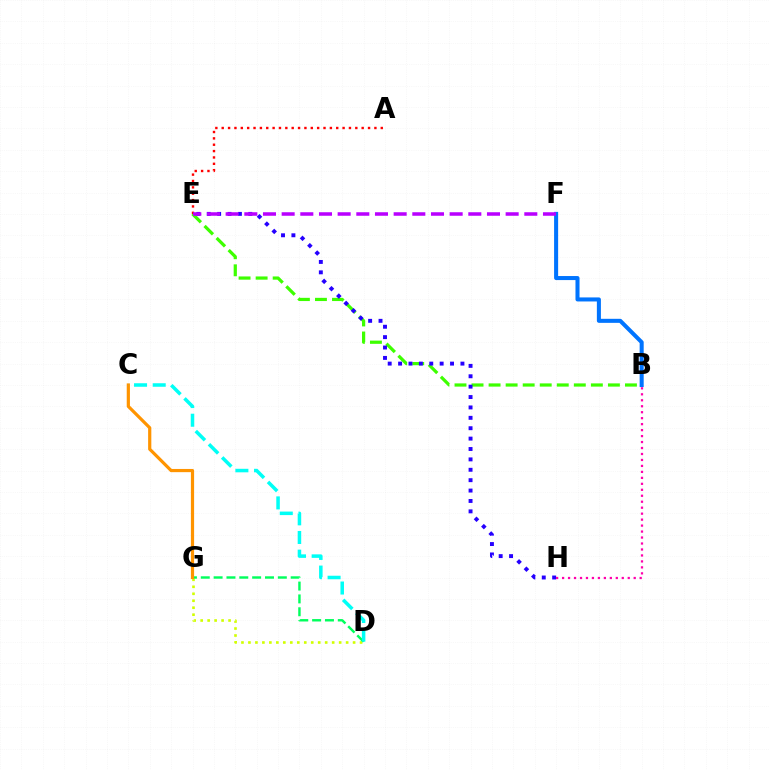{('B', 'E'): [{'color': '#3dff00', 'line_style': 'dashed', 'thickness': 2.32}], ('E', 'H'): [{'color': '#2500ff', 'line_style': 'dotted', 'thickness': 2.82}], ('B', 'F'): [{'color': '#0074ff', 'line_style': 'solid', 'thickness': 2.91}], ('D', 'G'): [{'color': '#d1ff00', 'line_style': 'dotted', 'thickness': 1.9}, {'color': '#00ff5c', 'line_style': 'dashed', 'thickness': 1.74}], ('B', 'H'): [{'color': '#ff00ac', 'line_style': 'dotted', 'thickness': 1.62}], ('A', 'E'): [{'color': '#ff0000', 'line_style': 'dotted', 'thickness': 1.73}], ('C', 'G'): [{'color': '#ff9400', 'line_style': 'solid', 'thickness': 2.3}], ('E', 'F'): [{'color': '#b900ff', 'line_style': 'dashed', 'thickness': 2.54}], ('C', 'D'): [{'color': '#00fff6', 'line_style': 'dashed', 'thickness': 2.54}]}